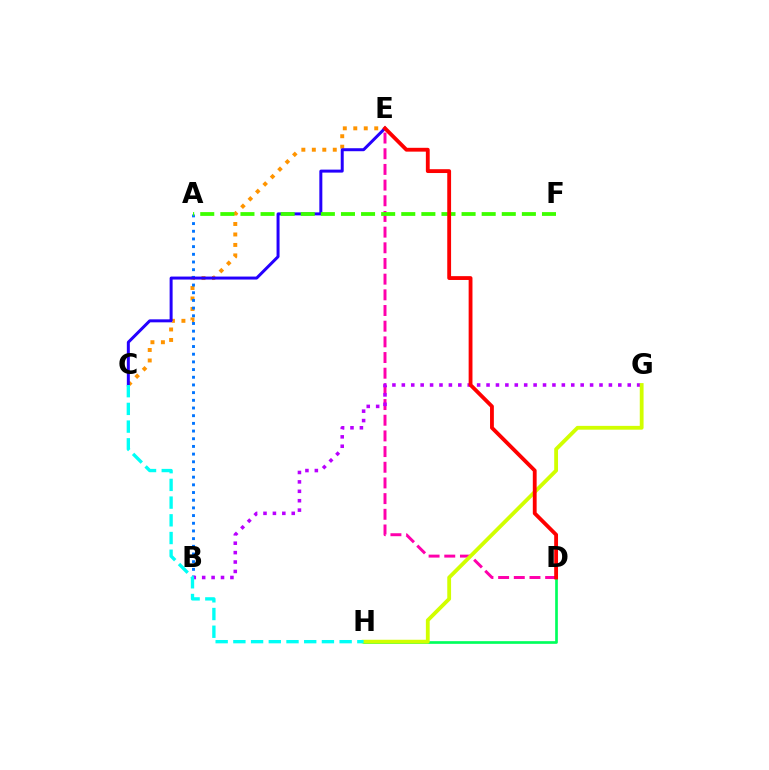{('D', 'E'): [{'color': '#ff00ac', 'line_style': 'dashed', 'thickness': 2.13}, {'color': '#ff0000', 'line_style': 'solid', 'thickness': 2.76}], ('C', 'E'): [{'color': '#ff9400', 'line_style': 'dotted', 'thickness': 2.85}, {'color': '#2500ff', 'line_style': 'solid', 'thickness': 2.15}], ('A', 'B'): [{'color': '#0074ff', 'line_style': 'dotted', 'thickness': 2.09}], ('A', 'F'): [{'color': '#3dff00', 'line_style': 'dashed', 'thickness': 2.73}], ('B', 'G'): [{'color': '#b900ff', 'line_style': 'dotted', 'thickness': 2.56}], ('D', 'H'): [{'color': '#00ff5c', 'line_style': 'solid', 'thickness': 1.93}], ('G', 'H'): [{'color': '#d1ff00', 'line_style': 'solid', 'thickness': 2.74}], ('C', 'H'): [{'color': '#00fff6', 'line_style': 'dashed', 'thickness': 2.41}]}